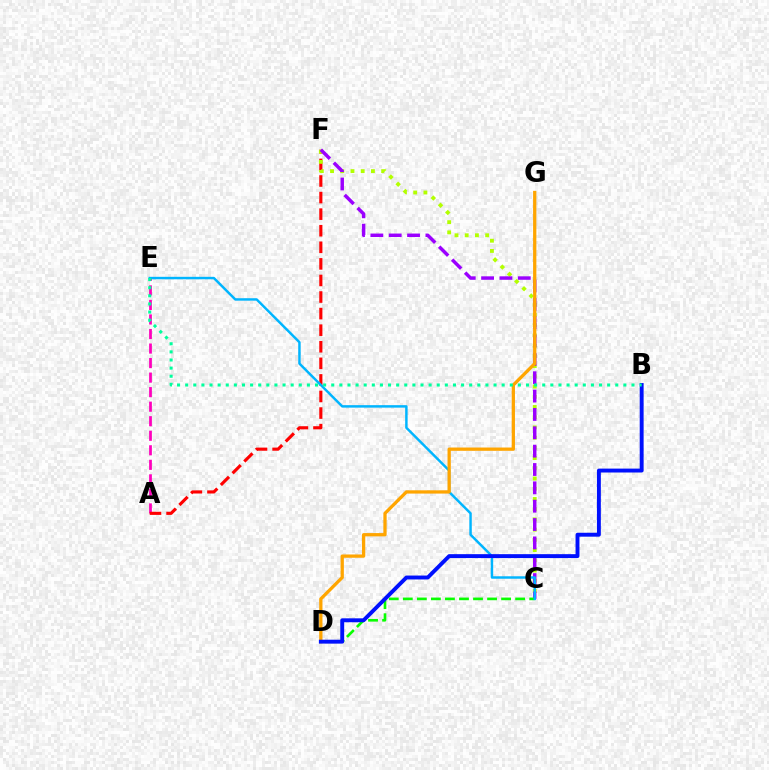{('A', 'E'): [{'color': '#ff00bd', 'line_style': 'dashed', 'thickness': 1.97}], ('A', 'F'): [{'color': '#ff0000', 'line_style': 'dashed', 'thickness': 2.25}], ('C', 'F'): [{'color': '#b3ff00', 'line_style': 'dotted', 'thickness': 2.78}, {'color': '#9b00ff', 'line_style': 'dashed', 'thickness': 2.49}], ('C', 'D'): [{'color': '#08ff00', 'line_style': 'dashed', 'thickness': 1.91}], ('C', 'E'): [{'color': '#00b5ff', 'line_style': 'solid', 'thickness': 1.77}], ('D', 'G'): [{'color': '#ffa500', 'line_style': 'solid', 'thickness': 2.36}], ('B', 'D'): [{'color': '#0010ff', 'line_style': 'solid', 'thickness': 2.81}], ('B', 'E'): [{'color': '#00ff9d', 'line_style': 'dotted', 'thickness': 2.2}]}